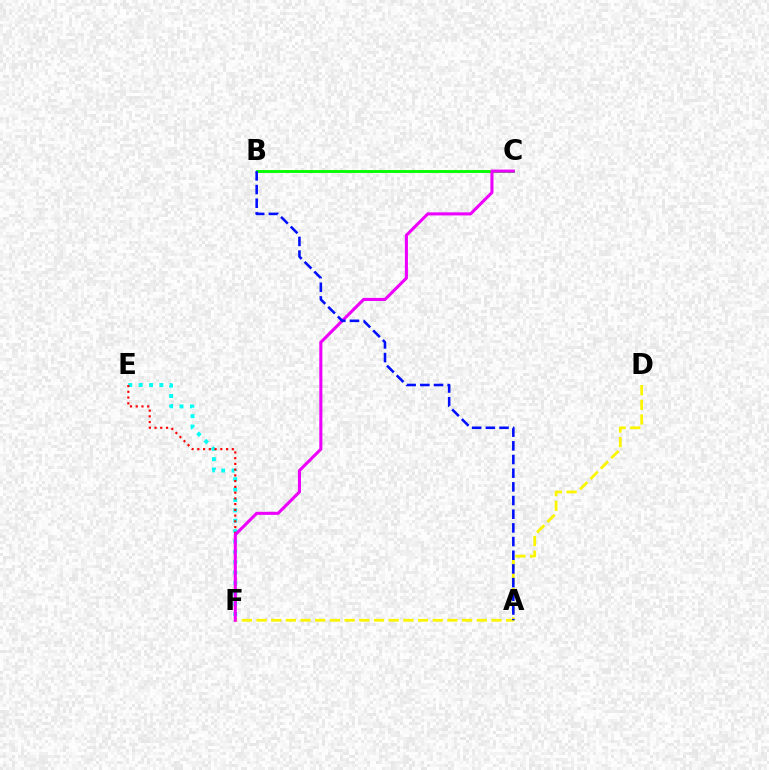{('E', 'F'): [{'color': '#00fff6', 'line_style': 'dotted', 'thickness': 2.82}, {'color': '#ff0000', 'line_style': 'dotted', 'thickness': 1.56}], ('B', 'C'): [{'color': '#08ff00', 'line_style': 'solid', 'thickness': 2.09}], ('D', 'F'): [{'color': '#fcf500', 'line_style': 'dashed', 'thickness': 1.99}], ('C', 'F'): [{'color': '#ee00ff', 'line_style': 'solid', 'thickness': 2.21}], ('A', 'B'): [{'color': '#0010ff', 'line_style': 'dashed', 'thickness': 1.86}]}